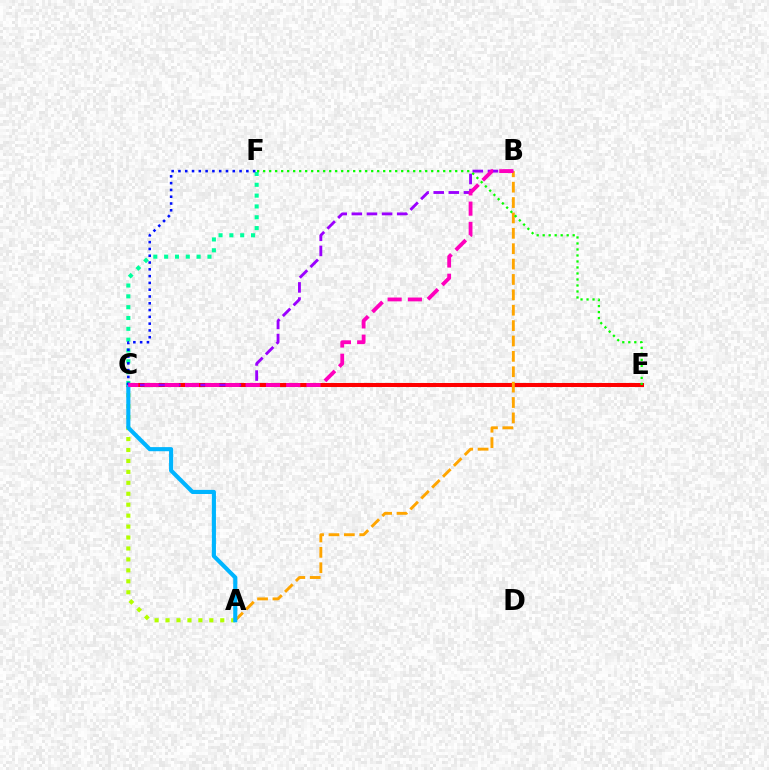{('C', 'E'): [{'color': '#ff0000', 'line_style': 'solid', 'thickness': 2.91}], ('C', 'F'): [{'color': '#00ff9d', 'line_style': 'dotted', 'thickness': 2.94}, {'color': '#0010ff', 'line_style': 'dotted', 'thickness': 1.84}], ('A', 'B'): [{'color': '#ffa500', 'line_style': 'dashed', 'thickness': 2.09}], ('A', 'C'): [{'color': '#b3ff00', 'line_style': 'dotted', 'thickness': 2.97}, {'color': '#00b5ff', 'line_style': 'solid', 'thickness': 2.96}], ('B', 'C'): [{'color': '#9b00ff', 'line_style': 'dashed', 'thickness': 2.05}, {'color': '#ff00bd', 'line_style': 'dashed', 'thickness': 2.75}], ('E', 'F'): [{'color': '#08ff00', 'line_style': 'dotted', 'thickness': 1.63}]}